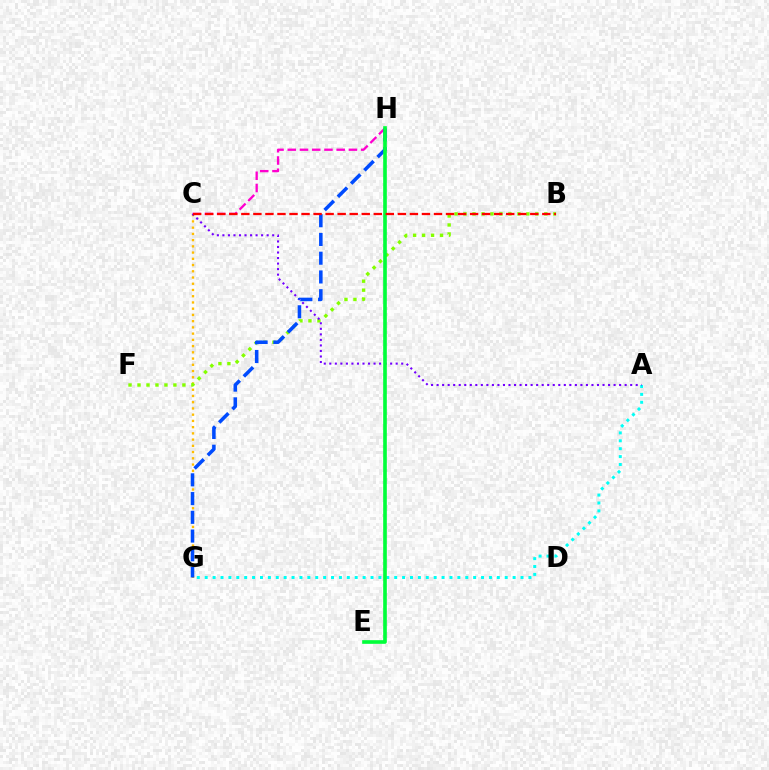{('C', 'G'): [{'color': '#ffbd00', 'line_style': 'dotted', 'thickness': 1.69}], ('B', 'F'): [{'color': '#84ff00', 'line_style': 'dotted', 'thickness': 2.44}], ('C', 'H'): [{'color': '#ff00cf', 'line_style': 'dashed', 'thickness': 1.66}], ('A', 'G'): [{'color': '#00fff6', 'line_style': 'dotted', 'thickness': 2.15}], ('A', 'C'): [{'color': '#7200ff', 'line_style': 'dotted', 'thickness': 1.5}], ('G', 'H'): [{'color': '#004bff', 'line_style': 'dashed', 'thickness': 2.55}], ('E', 'H'): [{'color': '#00ff39', 'line_style': 'solid', 'thickness': 2.62}], ('B', 'C'): [{'color': '#ff0000', 'line_style': 'dashed', 'thickness': 1.64}]}